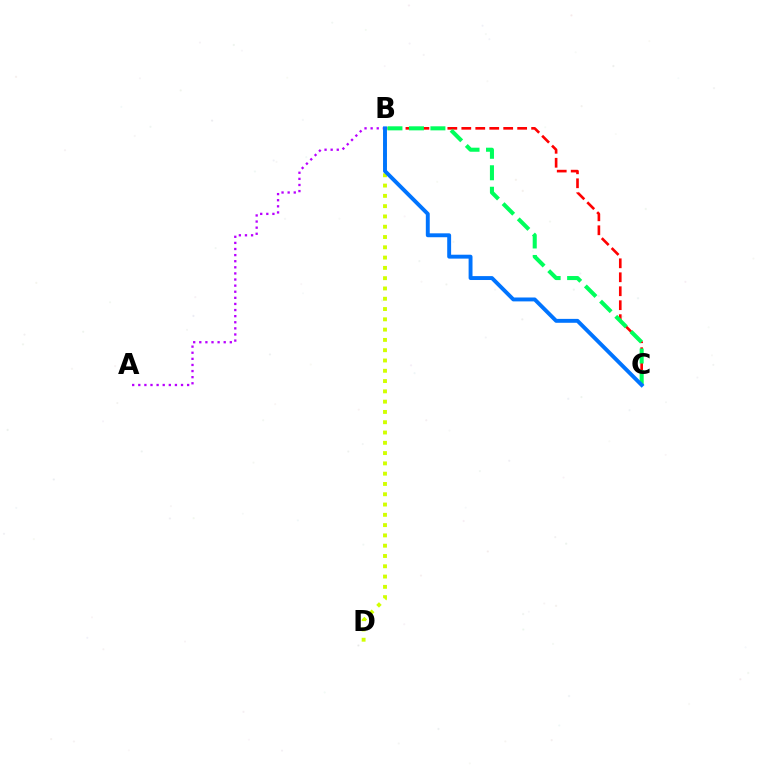{('B', 'D'): [{'color': '#d1ff00', 'line_style': 'dotted', 'thickness': 2.8}], ('A', 'B'): [{'color': '#b900ff', 'line_style': 'dotted', 'thickness': 1.66}], ('B', 'C'): [{'color': '#ff0000', 'line_style': 'dashed', 'thickness': 1.9}, {'color': '#00ff5c', 'line_style': 'dashed', 'thickness': 2.92}, {'color': '#0074ff', 'line_style': 'solid', 'thickness': 2.81}]}